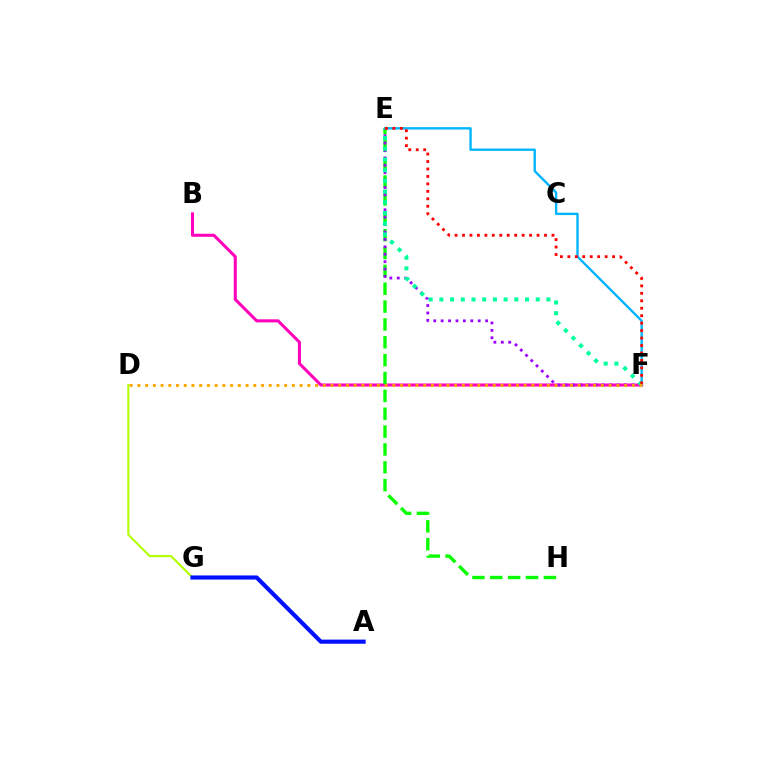{('B', 'F'): [{'color': '#ff00bd', 'line_style': 'solid', 'thickness': 2.19}], ('E', 'F'): [{'color': '#00b5ff', 'line_style': 'solid', 'thickness': 1.7}, {'color': '#9b00ff', 'line_style': 'dotted', 'thickness': 2.01}, {'color': '#00ff9d', 'line_style': 'dotted', 'thickness': 2.91}, {'color': '#ff0000', 'line_style': 'dotted', 'thickness': 2.03}], ('E', 'H'): [{'color': '#08ff00', 'line_style': 'dashed', 'thickness': 2.43}], ('D', 'G'): [{'color': '#b3ff00', 'line_style': 'solid', 'thickness': 1.52}], ('D', 'F'): [{'color': '#ffa500', 'line_style': 'dotted', 'thickness': 2.1}], ('A', 'G'): [{'color': '#0010ff', 'line_style': 'solid', 'thickness': 2.97}]}